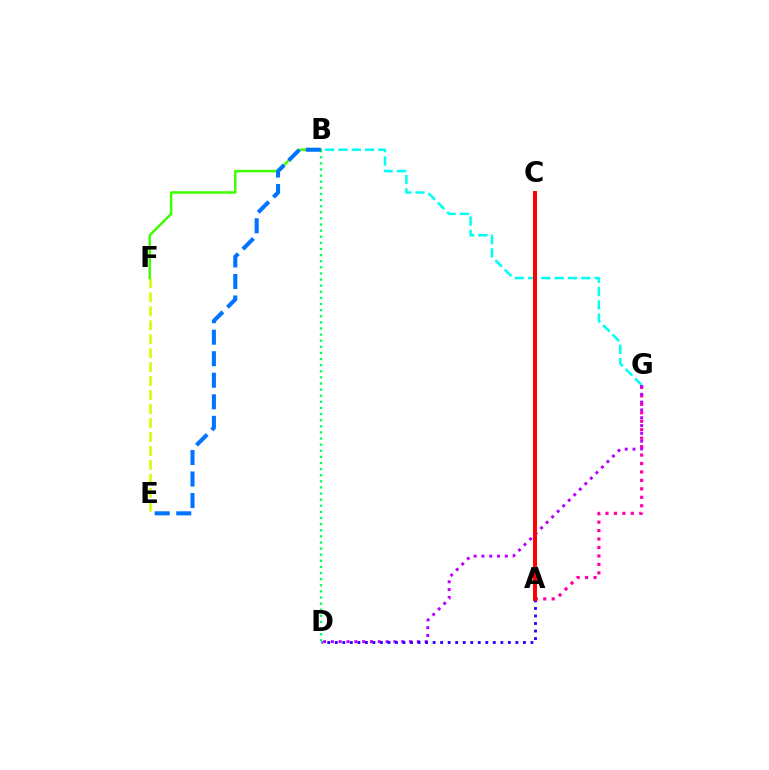{('A', 'G'): [{'color': '#ff00ac', 'line_style': 'dotted', 'thickness': 2.3}], ('B', 'G'): [{'color': '#00fff6', 'line_style': 'dashed', 'thickness': 1.81}], ('E', 'F'): [{'color': '#d1ff00', 'line_style': 'dashed', 'thickness': 1.9}], ('B', 'F'): [{'color': '#3dff00', 'line_style': 'solid', 'thickness': 1.79}], ('A', 'C'): [{'color': '#ff9400', 'line_style': 'dashed', 'thickness': 1.86}, {'color': '#ff0000', 'line_style': 'solid', 'thickness': 2.84}], ('D', 'G'): [{'color': '#b900ff', 'line_style': 'dotted', 'thickness': 2.12}], ('A', 'D'): [{'color': '#2500ff', 'line_style': 'dotted', 'thickness': 2.04}], ('B', 'D'): [{'color': '#00ff5c', 'line_style': 'dotted', 'thickness': 1.66}], ('B', 'E'): [{'color': '#0074ff', 'line_style': 'dashed', 'thickness': 2.92}]}